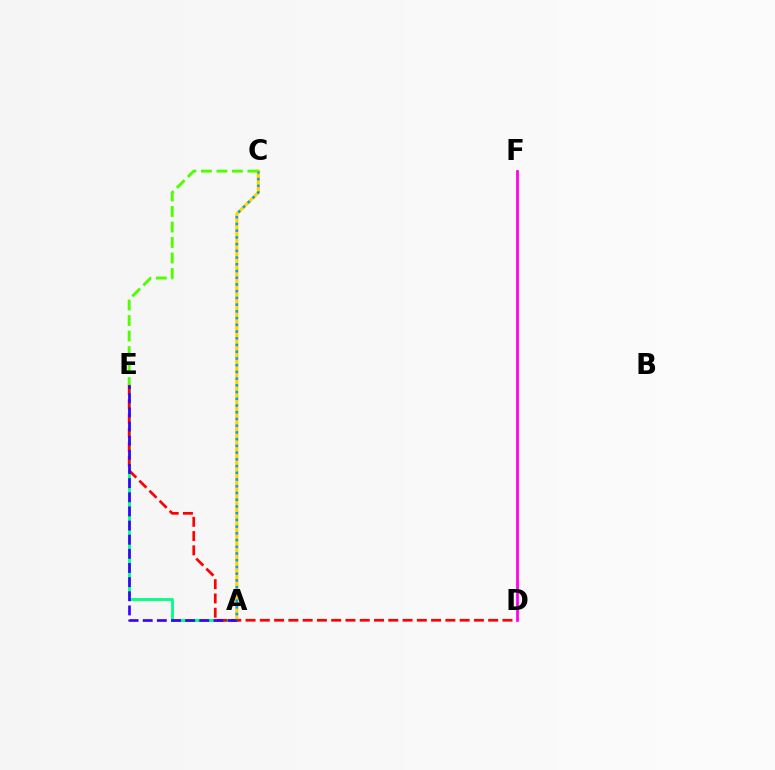{('A', 'E'): [{'color': '#00ff86', 'line_style': 'solid', 'thickness': 2.05}, {'color': '#3700ff', 'line_style': 'dashed', 'thickness': 1.92}], ('A', 'C'): [{'color': '#ffd500', 'line_style': 'solid', 'thickness': 2.31}, {'color': '#009eff', 'line_style': 'dotted', 'thickness': 1.83}], ('D', 'E'): [{'color': '#ff0000', 'line_style': 'dashed', 'thickness': 1.94}], ('D', 'F'): [{'color': '#ff00ed', 'line_style': 'solid', 'thickness': 1.98}], ('C', 'E'): [{'color': '#4fff00', 'line_style': 'dashed', 'thickness': 2.11}]}